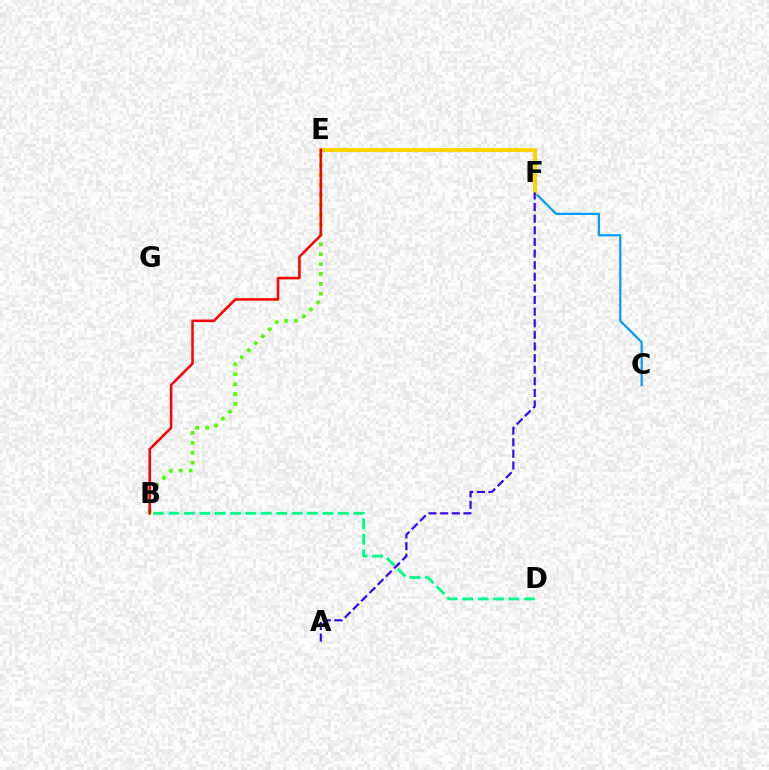{('B', 'E'): [{'color': '#4fff00', 'line_style': 'dotted', 'thickness': 2.69}, {'color': '#ff0000', 'line_style': 'solid', 'thickness': 1.83}], ('C', 'F'): [{'color': '#009eff', 'line_style': 'solid', 'thickness': 1.61}], ('E', 'F'): [{'color': '#ff00ed', 'line_style': 'dotted', 'thickness': 2.29}, {'color': '#ffd500', 'line_style': 'solid', 'thickness': 2.8}], ('B', 'D'): [{'color': '#00ff86', 'line_style': 'dashed', 'thickness': 2.09}], ('A', 'F'): [{'color': '#3700ff', 'line_style': 'dashed', 'thickness': 1.58}]}